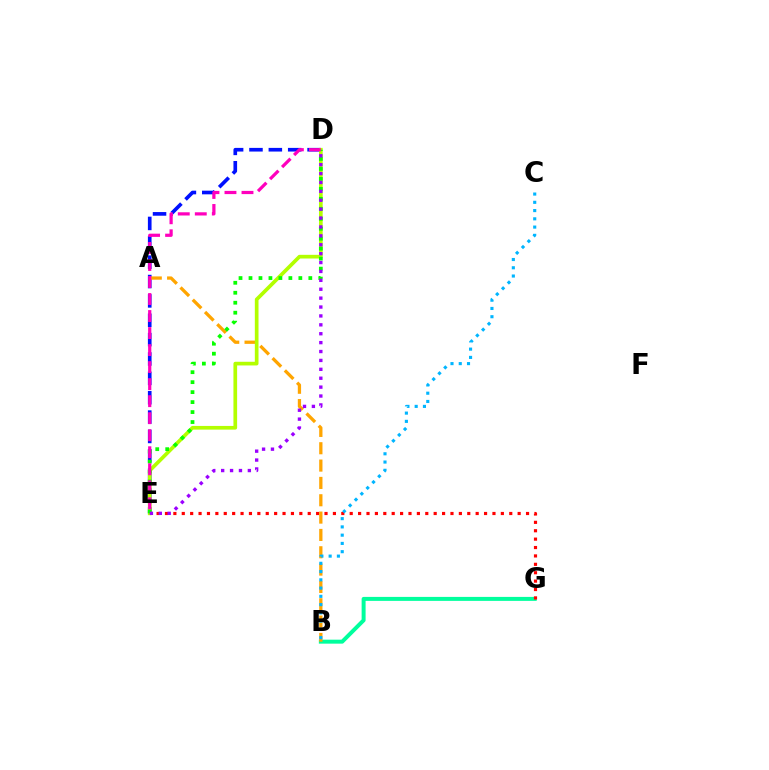{('D', 'E'): [{'color': '#0010ff', 'line_style': 'dashed', 'thickness': 2.63}, {'color': '#b3ff00', 'line_style': 'solid', 'thickness': 2.65}, {'color': '#08ff00', 'line_style': 'dotted', 'thickness': 2.71}, {'color': '#ff00bd', 'line_style': 'dashed', 'thickness': 2.31}, {'color': '#9b00ff', 'line_style': 'dotted', 'thickness': 2.42}], ('B', 'G'): [{'color': '#00ff9d', 'line_style': 'solid', 'thickness': 2.86}], ('E', 'G'): [{'color': '#ff0000', 'line_style': 'dotted', 'thickness': 2.28}], ('A', 'B'): [{'color': '#ffa500', 'line_style': 'dashed', 'thickness': 2.36}], ('B', 'C'): [{'color': '#00b5ff', 'line_style': 'dotted', 'thickness': 2.24}]}